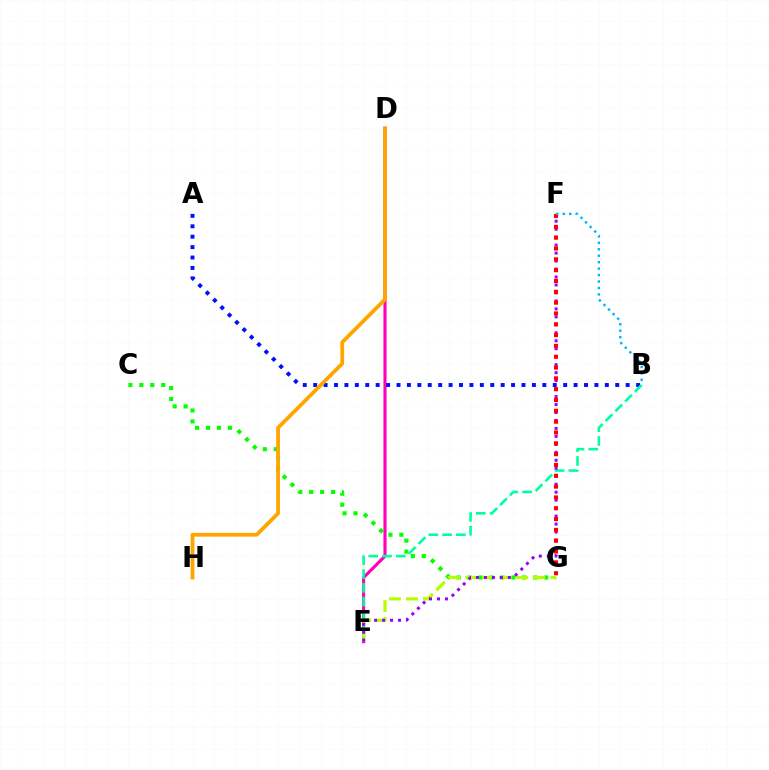{('D', 'E'): [{'color': '#ff00bd', 'line_style': 'solid', 'thickness': 2.25}], ('C', 'G'): [{'color': '#08ff00', 'line_style': 'dotted', 'thickness': 2.97}], ('E', 'G'): [{'color': '#b3ff00', 'line_style': 'dashed', 'thickness': 2.31}], ('A', 'B'): [{'color': '#0010ff', 'line_style': 'dotted', 'thickness': 2.83}], ('B', 'E'): [{'color': '#00ff9d', 'line_style': 'dashed', 'thickness': 1.87}], ('D', 'H'): [{'color': '#ffa500', 'line_style': 'solid', 'thickness': 2.73}], ('E', 'F'): [{'color': '#9b00ff', 'line_style': 'dotted', 'thickness': 2.17}], ('F', 'G'): [{'color': '#ff0000', 'line_style': 'dotted', 'thickness': 2.94}], ('B', 'F'): [{'color': '#00b5ff', 'line_style': 'dotted', 'thickness': 1.75}]}